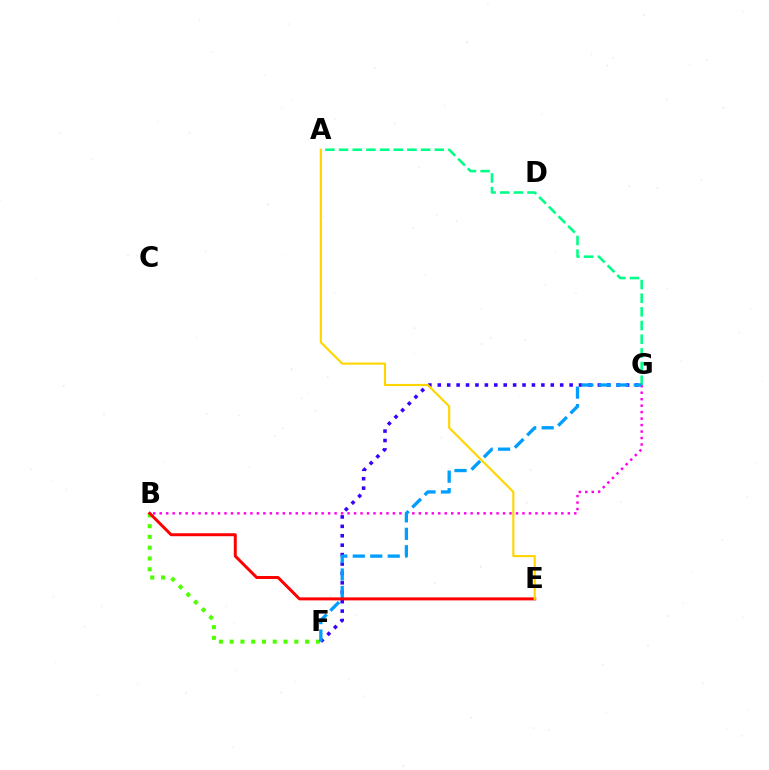{('A', 'G'): [{'color': '#00ff86', 'line_style': 'dashed', 'thickness': 1.86}], ('B', 'G'): [{'color': '#ff00ed', 'line_style': 'dotted', 'thickness': 1.76}], ('B', 'F'): [{'color': '#4fff00', 'line_style': 'dotted', 'thickness': 2.93}], ('F', 'G'): [{'color': '#3700ff', 'line_style': 'dotted', 'thickness': 2.56}, {'color': '#009eff', 'line_style': 'dashed', 'thickness': 2.37}], ('B', 'E'): [{'color': '#ff0000', 'line_style': 'solid', 'thickness': 2.14}], ('A', 'E'): [{'color': '#ffd500', 'line_style': 'solid', 'thickness': 1.54}]}